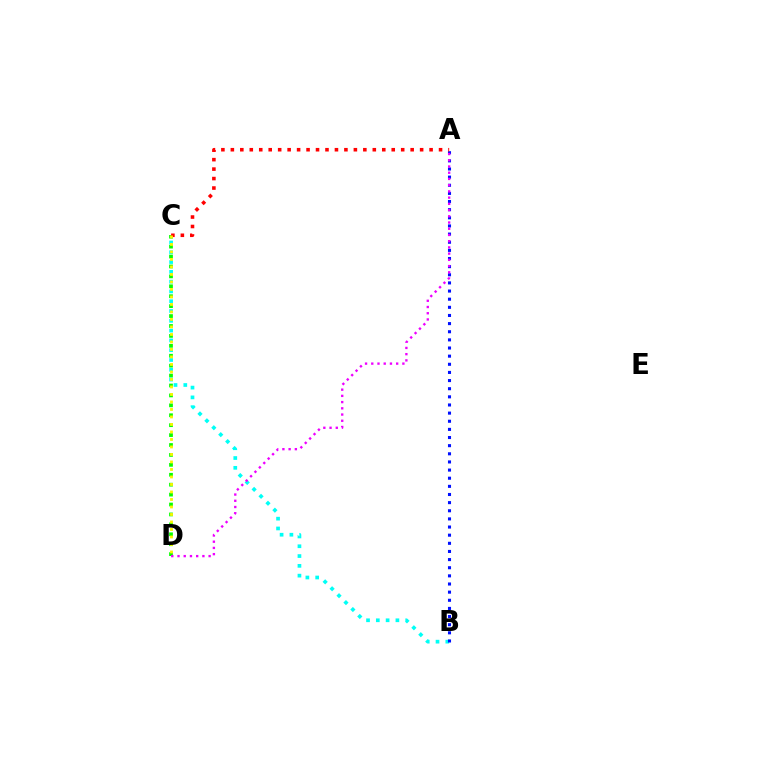{('C', 'D'): [{'color': '#08ff00', 'line_style': 'dotted', 'thickness': 2.7}, {'color': '#fcf500', 'line_style': 'dotted', 'thickness': 2.04}], ('B', 'C'): [{'color': '#00fff6', 'line_style': 'dotted', 'thickness': 2.66}], ('A', 'B'): [{'color': '#0010ff', 'line_style': 'dotted', 'thickness': 2.21}], ('A', 'C'): [{'color': '#ff0000', 'line_style': 'dotted', 'thickness': 2.57}], ('A', 'D'): [{'color': '#ee00ff', 'line_style': 'dotted', 'thickness': 1.69}]}